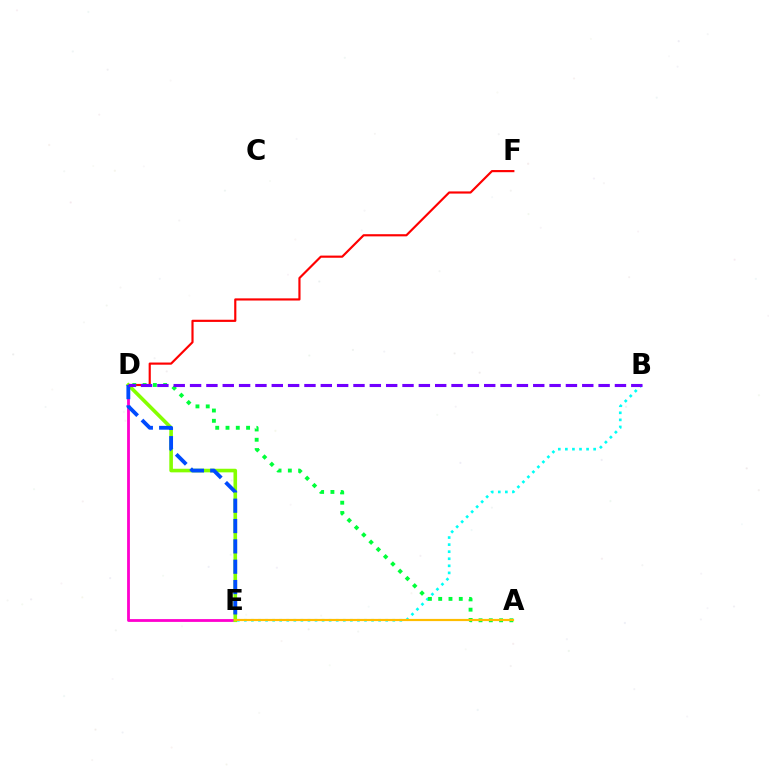{('D', 'E'): [{'color': '#ff00cf', 'line_style': 'solid', 'thickness': 2.02}, {'color': '#84ff00', 'line_style': 'solid', 'thickness': 2.59}, {'color': '#004bff', 'line_style': 'dashed', 'thickness': 2.76}], ('B', 'E'): [{'color': '#00fff6', 'line_style': 'dotted', 'thickness': 1.92}], ('D', 'F'): [{'color': '#ff0000', 'line_style': 'solid', 'thickness': 1.56}], ('A', 'D'): [{'color': '#00ff39', 'line_style': 'dotted', 'thickness': 2.8}], ('A', 'E'): [{'color': '#ffbd00', 'line_style': 'solid', 'thickness': 1.58}], ('B', 'D'): [{'color': '#7200ff', 'line_style': 'dashed', 'thickness': 2.22}]}